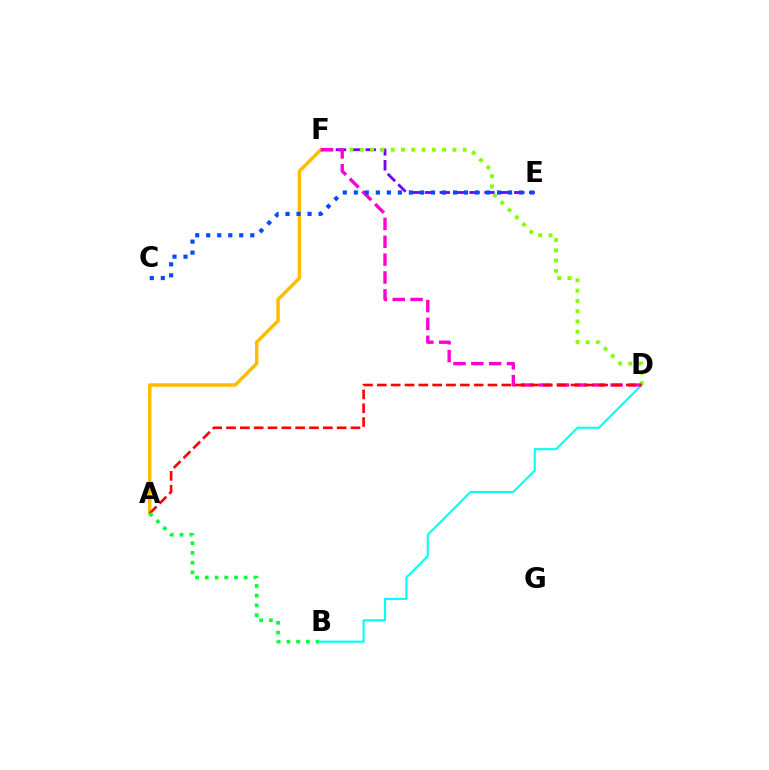{('A', 'F'): [{'color': '#ffbd00', 'line_style': 'solid', 'thickness': 2.52}], ('E', 'F'): [{'color': '#7200ff', 'line_style': 'dashed', 'thickness': 2.02}], ('B', 'D'): [{'color': '#00fff6', 'line_style': 'solid', 'thickness': 1.52}], ('D', 'F'): [{'color': '#84ff00', 'line_style': 'dotted', 'thickness': 2.8}, {'color': '#ff00cf', 'line_style': 'dashed', 'thickness': 2.42}], ('A', 'D'): [{'color': '#ff0000', 'line_style': 'dashed', 'thickness': 1.88}], ('A', 'B'): [{'color': '#00ff39', 'line_style': 'dotted', 'thickness': 2.64}], ('C', 'E'): [{'color': '#004bff', 'line_style': 'dotted', 'thickness': 2.99}]}